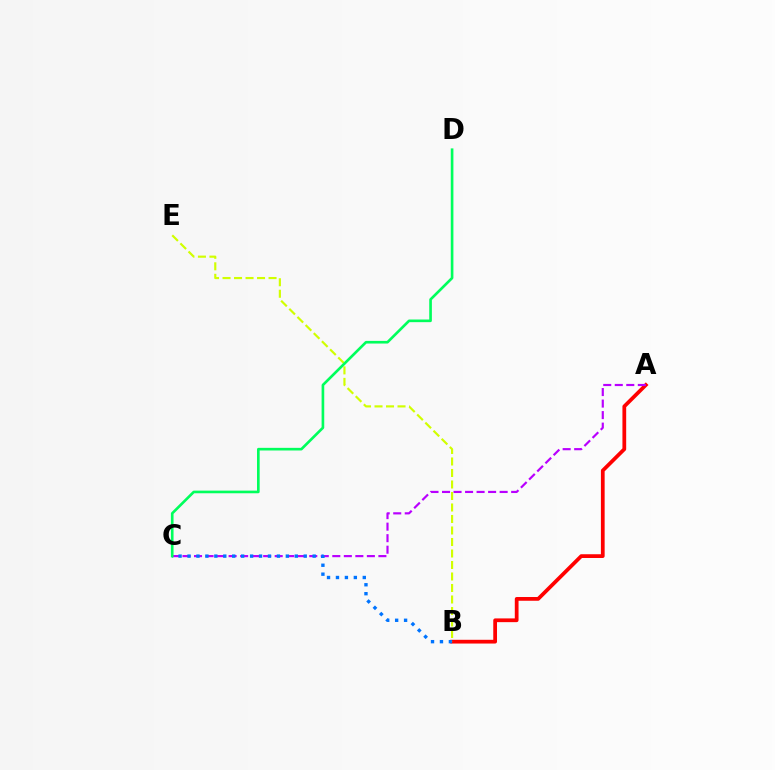{('A', 'B'): [{'color': '#ff0000', 'line_style': 'solid', 'thickness': 2.7}], ('A', 'C'): [{'color': '#b900ff', 'line_style': 'dashed', 'thickness': 1.57}], ('B', 'C'): [{'color': '#0074ff', 'line_style': 'dotted', 'thickness': 2.43}], ('B', 'E'): [{'color': '#d1ff00', 'line_style': 'dashed', 'thickness': 1.56}], ('C', 'D'): [{'color': '#00ff5c', 'line_style': 'solid', 'thickness': 1.9}]}